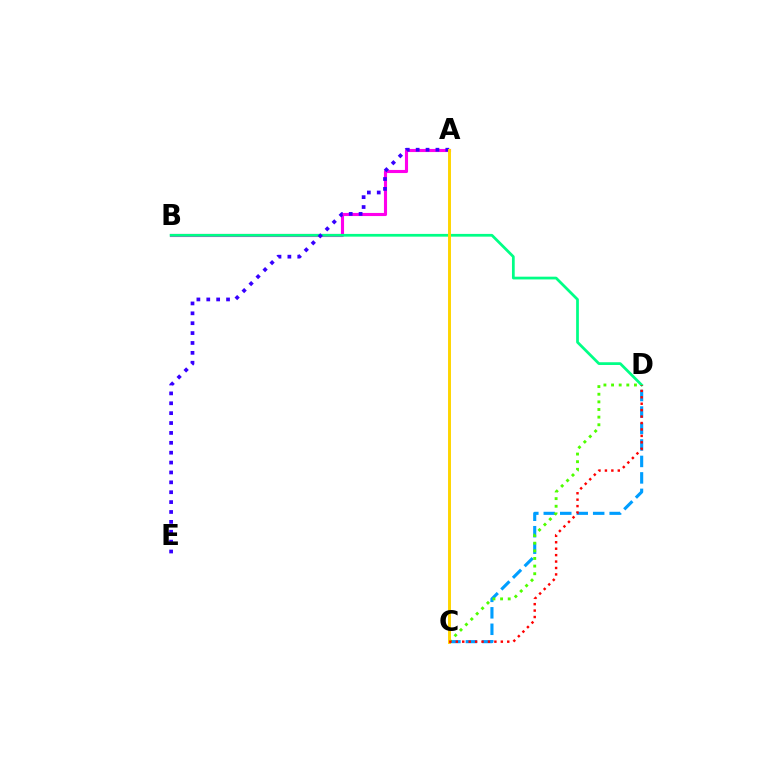{('A', 'B'): [{'color': '#ff00ed', 'line_style': 'solid', 'thickness': 2.24}], ('C', 'D'): [{'color': '#009eff', 'line_style': 'dashed', 'thickness': 2.24}, {'color': '#4fff00', 'line_style': 'dotted', 'thickness': 2.07}, {'color': '#ff0000', 'line_style': 'dotted', 'thickness': 1.75}], ('B', 'D'): [{'color': '#00ff86', 'line_style': 'solid', 'thickness': 1.98}], ('A', 'E'): [{'color': '#3700ff', 'line_style': 'dotted', 'thickness': 2.68}], ('A', 'C'): [{'color': '#ffd500', 'line_style': 'solid', 'thickness': 2.11}]}